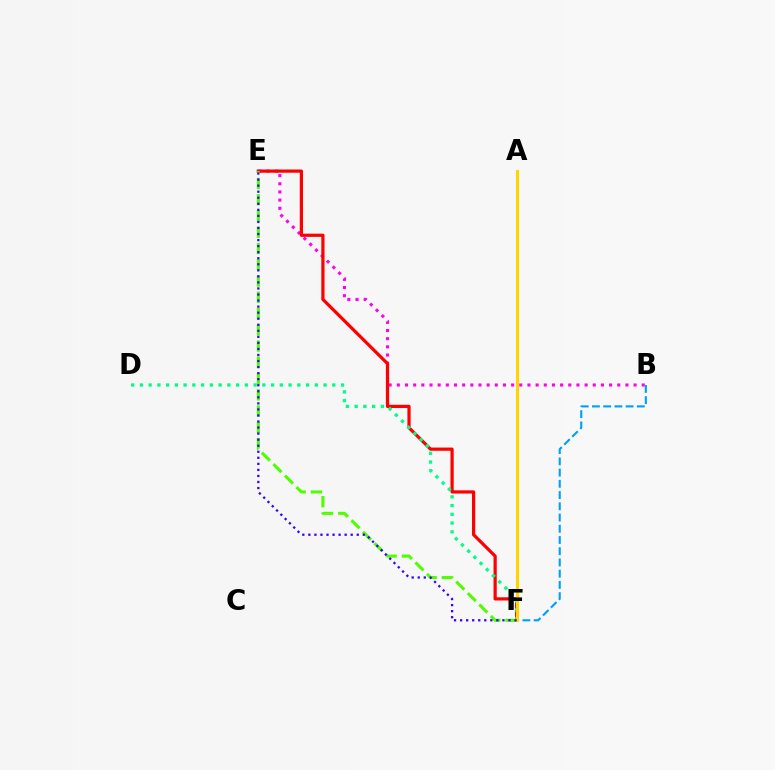{('B', 'E'): [{'color': '#ff00ed', 'line_style': 'dotted', 'thickness': 2.22}], ('B', 'F'): [{'color': '#009eff', 'line_style': 'dashed', 'thickness': 1.53}], ('E', 'F'): [{'color': '#ff0000', 'line_style': 'solid', 'thickness': 2.32}, {'color': '#4fff00', 'line_style': 'dashed', 'thickness': 2.21}, {'color': '#3700ff', 'line_style': 'dotted', 'thickness': 1.64}], ('D', 'F'): [{'color': '#00ff86', 'line_style': 'dotted', 'thickness': 2.38}], ('A', 'F'): [{'color': '#ffd500', 'line_style': 'solid', 'thickness': 2.2}]}